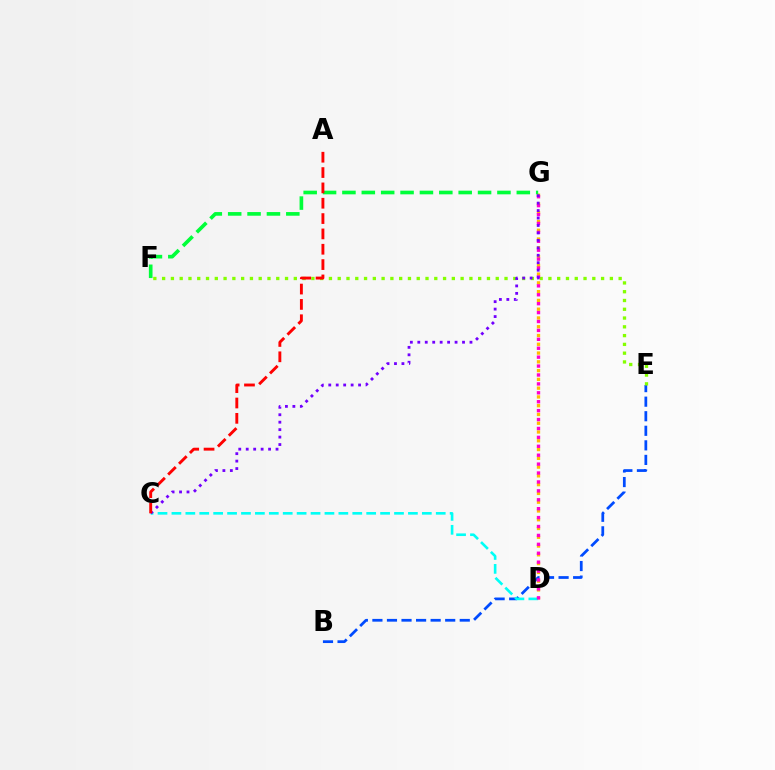{('B', 'E'): [{'color': '#004bff', 'line_style': 'dashed', 'thickness': 1.98}], ('E', 'F'): [{'color': '#84ff00', 'line_style': 'dotted', 'thickness': 2.39}], ('D', 'G'): [{'color': '#ffbd00', 'line_style': 'dotted', 'thickness': 2.38}, {'color': '#ff00cf', 'line_style': 'dotted', 'thickness': 2.42}], ('C', 'D'): [{'color': '#00fff6', 'line_style': 'dashed', 'thickness': 1.89}], ('F', 'G'): [{'color': '#00ff39', 'line_style': 'dashed', 'thickness': 2.63}], ('C', 'G'): [{'color': '#7200ff', 'line_style': 'dotted', 'thickness': 2.02}], ('A', 'C'): [{'color': '#ff0000', 'line_style': 'dashed', 'thickness': 2.08}]}